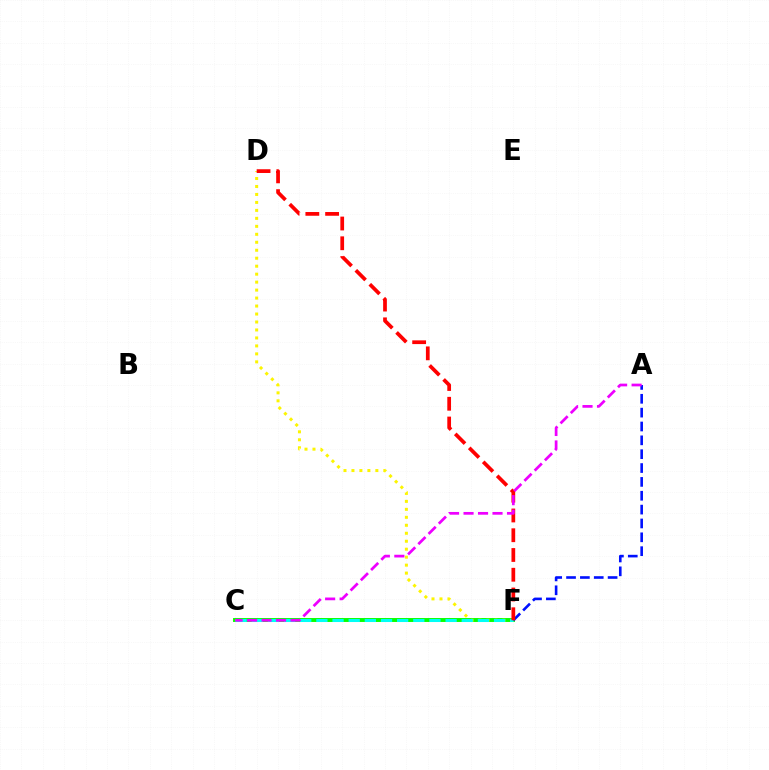{('C', 'F'): [{'color': '#08ff00', 'line_style': 'solid', 'thickness': 2.83}, {'color': '#00fff6', 'line_style': 'dashed', 'thickness': 2.19}], ('D', 'F'): [{'color': '#fcf500', 'line_style': 'dotted', 'thickness': 2.17}, {'color': '#ff0000', 'line_style': 'dashed', 'thickness': 2.68}], ('A', 'F'): [{'color': '#0010ff', 'line_style': 'dashed', 'thickness': 1.88}], ('A', 'C'): [{'color': '#ee00ff', 'line_style': 'dashed', 'thickness': 1.97}]}